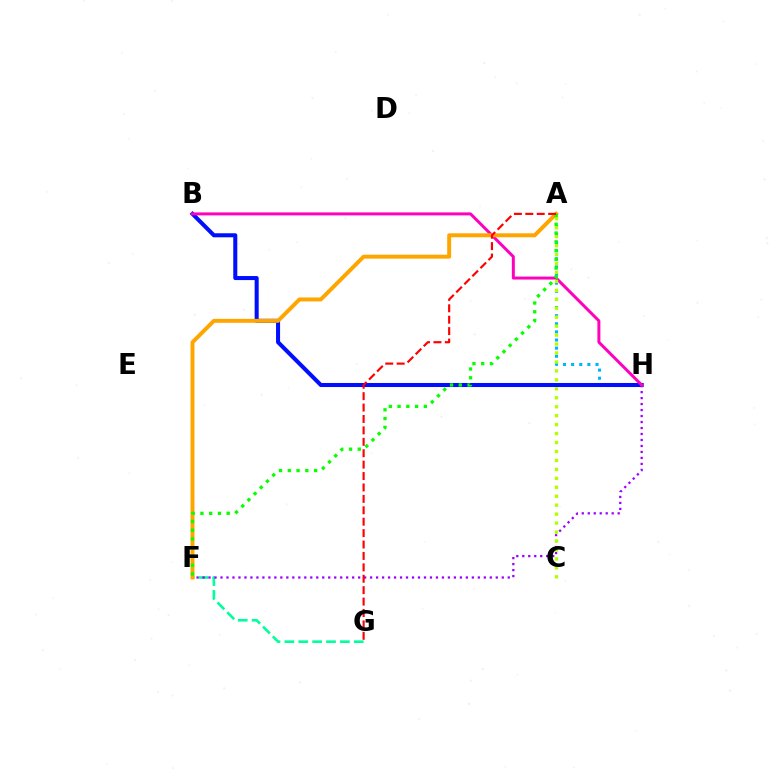{('F', 'G'): [{'color': '#00ff9d', 'line_style': 'dashed', 'thickness': 1.89}], ('A', 'H'): [{'color': '#00b5ff', 'line_style': 'dotted', 'thickness': 2.21}], ('B', 'H'): [{'color': '#0010ff', 'line_style': 'solid', 'thickness': 2.91}, {'color': '#ff00bd', 'line_style': 'solid', 'thickness': 2.15}], ('F', 'H'): [{'color': '#9b00ff', 'line_style': 'dotted', 'thickness': 1.63}], ('A', 'F'): [{'color': '#ffa500', 'line_style': 'solid', 'thickness': 2.85}, {'color': '#08ff00', 'line_style': 'dotted', 'thickness': 2.38}], ('A', 'C'): [{'color': '#b3ff00', 'line_style': 'dotted', 'thickness': 2.43}], ('A', 'G'): [{'color': '#ff0000', 'line_style': 'dashed', 'thickness': 1.55}]}